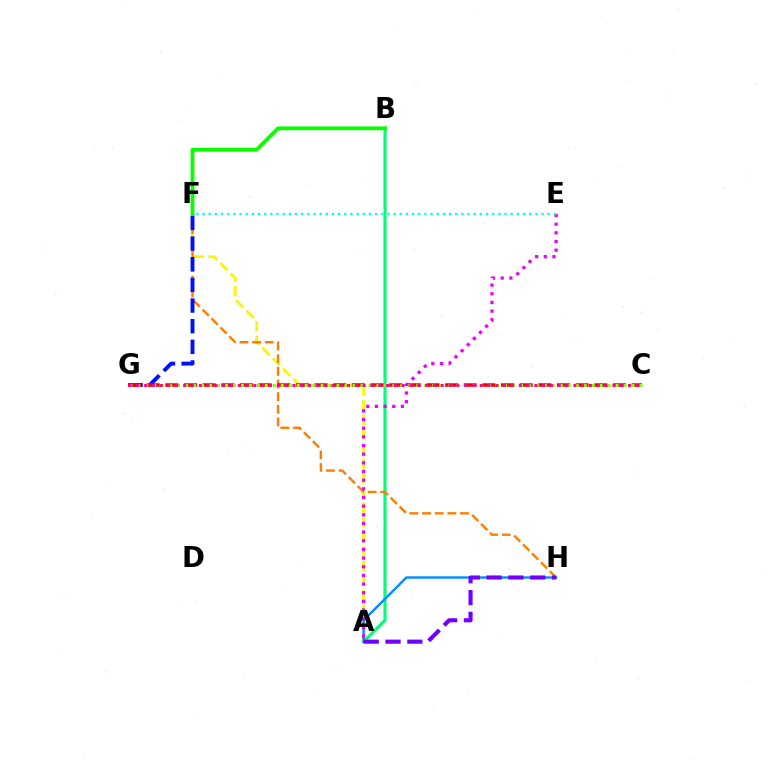{('A', 'B'): [{'color': '#00ff74', 'line_style': 'solid', 'thickness': 2.23}], ('A', 'F'): [{'color': '#fcf500', 'line_style': 'dashed', 'thickness': 1.99}], ('F', 'H'): [{'color': '#ff7c00', 'line_style': 'dashed', 'thickness': 1.72}], ('A', 'H'): [{'color': '#008cff', 'line_style': 'solid', 'thickness': 1.73}, {'color': '#7200ff', 'line_style': 'dashed', 'thickness': 2.96}], ('F', 'G'): [{'color': '#0010ff', 'line_style': 'dashed', 'thickness': 2.81}], ('C', 'G'): [{'color': '#ff0000', 'line_style': 'dashed', 'thickness': 2.53}, {'color': '#84ff00', 'line_style': 'dotted', 'thickness': 2.17}, {'color': '#ff0094', 'line_style': 'dotted', 'thickness': 2.12}], ('A', 'E'): [{'color': '#ee00ff', 'line_style': 'dotted', 'thickness': 2.35}], ('B', 'F'): [{'color': '#08ff00', 'line_style': 'solid', 'thickness': 2.75}], ('E', 'F'): [{'color': '#00fff6', 'line_style': 'dotted', 'thickness': 1.67}]}